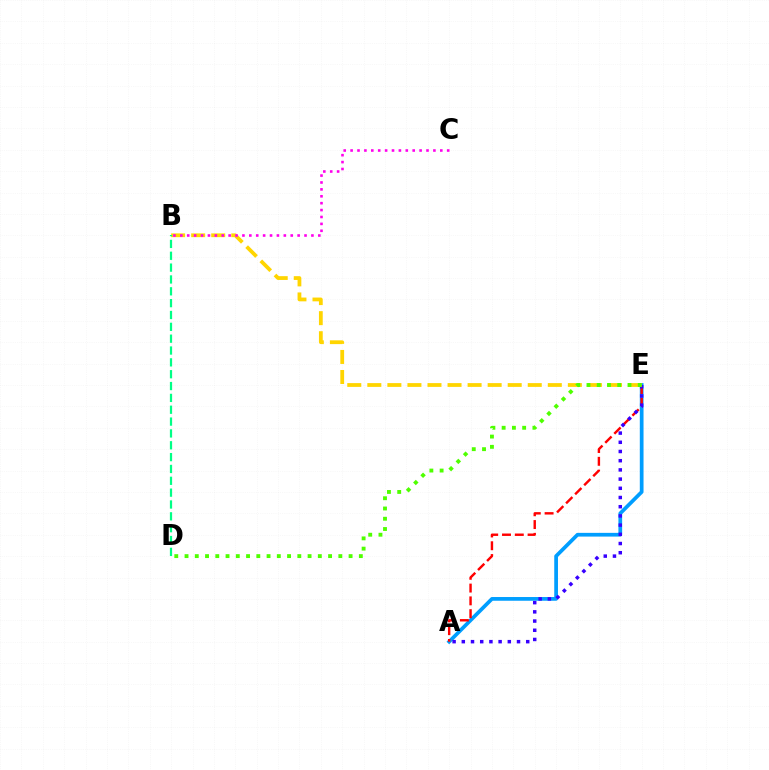{('A', 'E'): [{'color': '#009eff', 'line_style': 'solid', 'thickness': 2.68}, {'color': '#ff0000', 'line_style': 'dashed', 'thickness': 1.74}, {'color': '#3700ff', 'line_style': 'dotted', 'thickness': 2.5}], ('B', 'E'): [{'color': '#ffd500', 'line_style': 'dashed', 'thickness': 2.72}], ('B', 'C'): [{'color': '#ff00ed', 'line_style': 'dotted', 'thickness': 1.87}], ('B', 'D'): [{'color': '#00ff86', 'line_style': 'dashed', 'thickness': 1.61}], ('D', 'E'): [{'color': '#4fff00', 'line_style': 'dotted', 'thickness': 2.79}]}